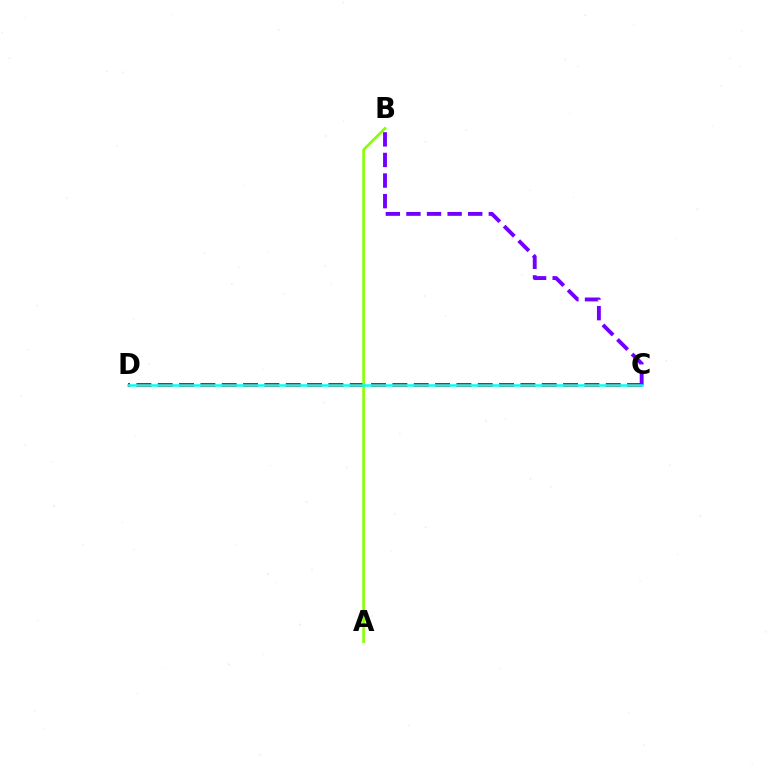{('C', 'D'): [{'color': '#ff0000', 'line_style': 'dashed', 'thickness': 2.9}, {'color': '#00fff6', 'line_style': 'solid', 'thickness': 1.81}], ('A', 'B'): [{'color': '#84ff00', 'line_style': 'solid', 'thickness': 1.88}], ('B', 'C'): [{'color': '#7200ff', 'line_style': 'dashed', 'thickness': 2.8}]}